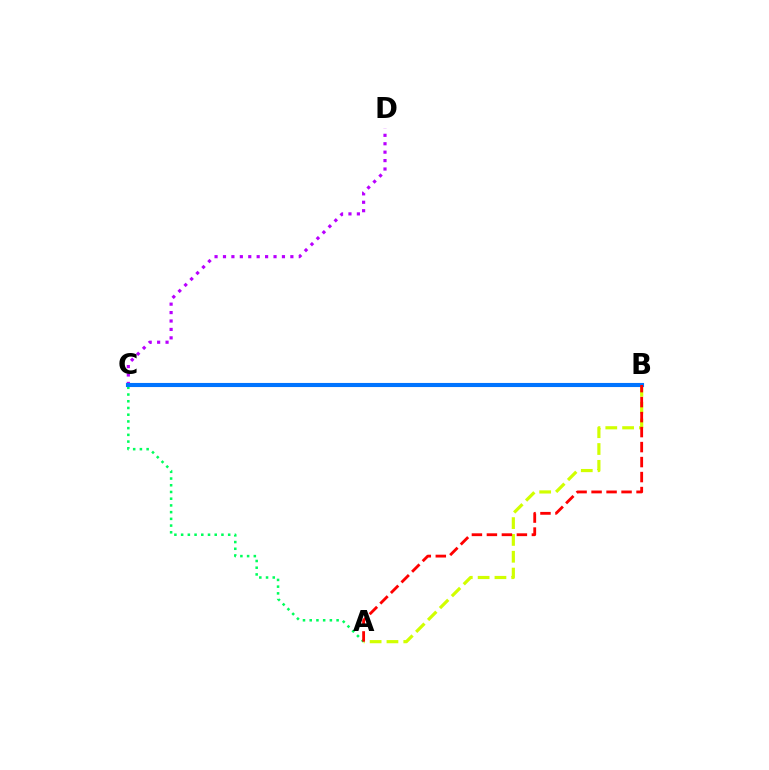{('A', 'B'): [{'color': '#d1ff00', 'line_style': 'dashed', 'thickness': 2.29}, {'color': '#ff0000', 'line_style': 'dashed', 'thickness': 2.04}], ('A', 'C'): [{'color': '#00ff5c', 'line_style': 'dotted', 'thickness': 1.83}], ('C', 'D'): [{'color': '#b900ff', 'line_style': 'dotted', 'thickness': 2.29}], ('B', 'C'): [{'color': '#0074ff', 'line_style': 'solid', 'thickness': 2.95}]}